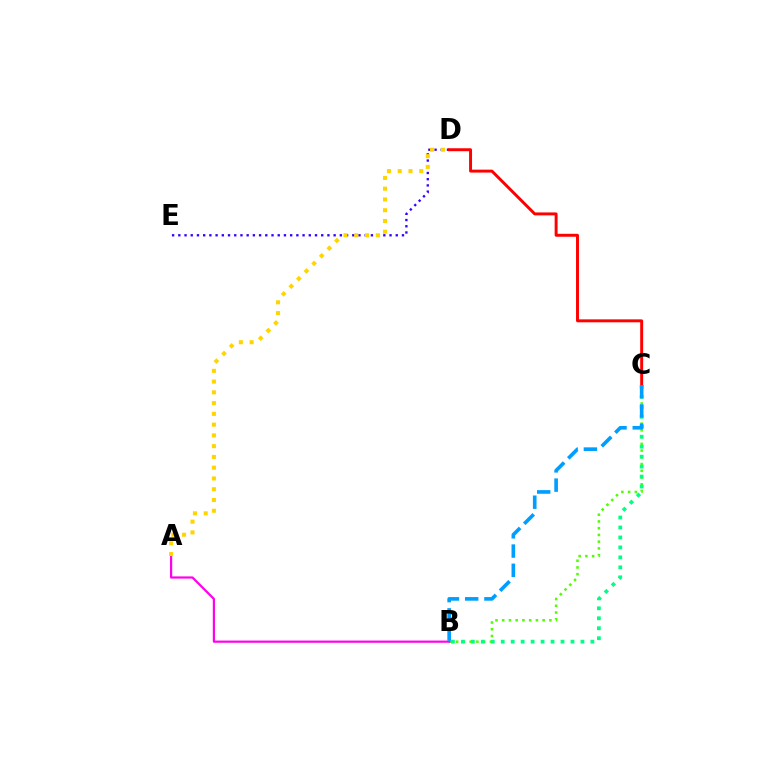{('B', 'C'): [{'color': '#4fff00', 'line_style': 'dotted', 'thickness': 1.83}, {'color': '#00ff86', 'line_style': 'dotted', 'thickness': 2.71}, {'color': '#009eff', 'line_style': 'dashed', 'thickness': 2.61}], ('D', 'E'): [{'color': '#3700ff', 'line_style': 'dotted', 'thickness': 1.69}], ('A', 'B'): [{'color': '#ff00ed', 'line_style': 'solid', 'thickness': 1.58}], ('A', 'D'): [{'color': '#ffd500', 'line_style': 'dotted', 'thickness': 2.92}], ('C', 'D'): [{'color': '#ff0000', 'line_style': 'solid', 'thickness': 2.12}]}